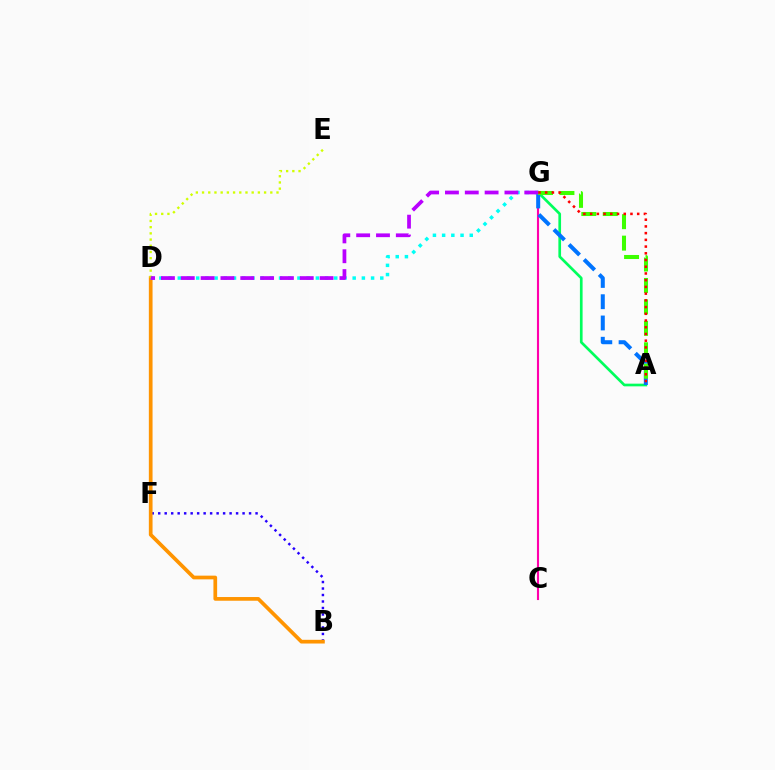{('A', 'G'): [{'color': '#00ff5c', 'line_style': 'solid', 'thickness': 1.93}, {'color': '#0074ff', 'line_style': 'dashed', 'thickness': 2.89}, {'color': '#3dff00', 'line_style': 'dashed', 'thickness': 2.91}, {'color': '#ff0000', 'line_style': 'dotted', 'thickness': 1.83}], ('B', 'F'): [{'color': '#2500ff', 'line_style': 'dotted', 'thickness': 1.76}], ('B', 'D'): [{'color': '#ff9400', 'line_style': 'solid', 'thickness': 2.67}], ('C', 'G'): [{'color': '#ff00ac', 'line_style': 'solid', 'thickness': 1.52}], ('D', 'G'): [{'color': '#00fff6', 'line_style': 'dotted', 'thickness': 2.5}, {'color': '#b900ff', 'line_style': 'dashed', 'thickness': 2.69}], ('D', 'E'): [{'color': '#d1ff00', 'line_style': 'dotted', 'thickness': 1.69}]}